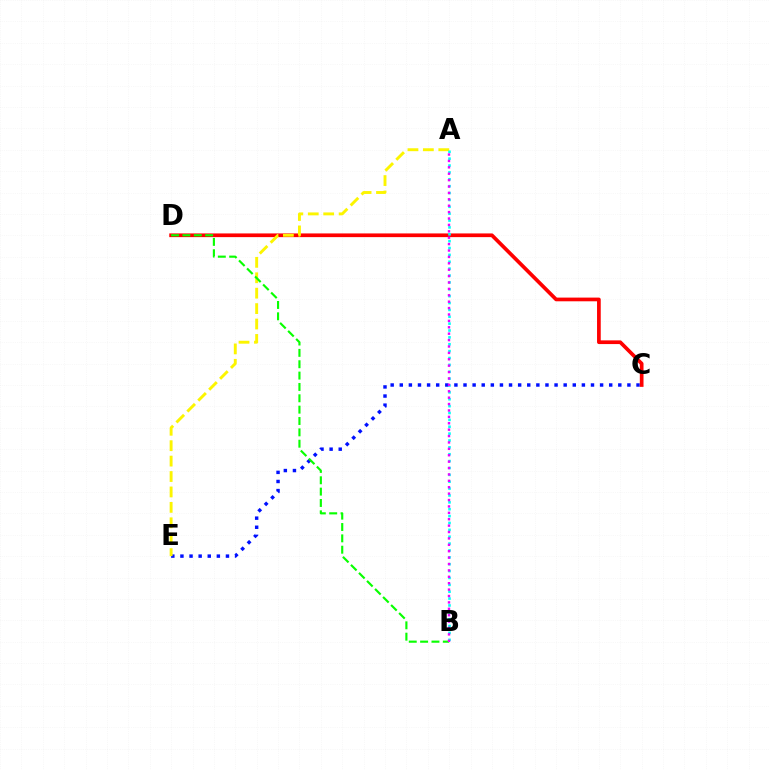{('C', 'E'): [{'color': '#0010ff', 'line_style': 'dotted', 'thickness': 2.47}], ('C', 'D'): [{'color': '#ff0000', 'line_style': 'solid', 'thickness': 2.66}], ('A', 'E'): [{'color': '#fcf500', 'line_style': 'dashed', 'thickness': 2.09}], ('B', 'D'): [{'color': '#08ff00', 'line_style': 'dashed', 'thickness': 1.54}], ('A', 'B'): [{'color': '#00fff6', 'line_style': 'dotted', 'thickness': 1.87}, {'color': '#ee00ff', 'line_style': 'dotted', 'thickness': 1.74}]}